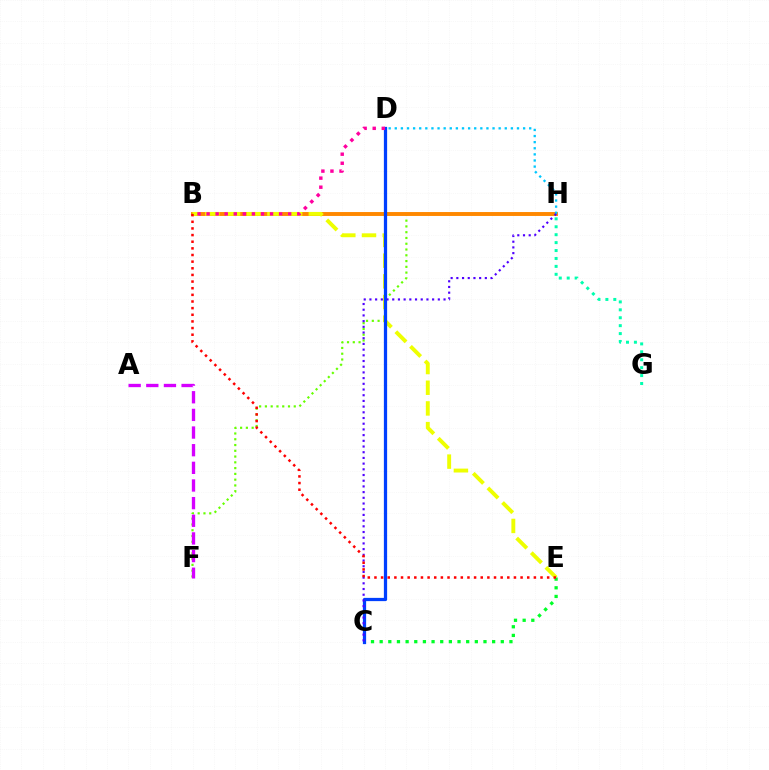{('F', 'H'): [{'color': '#66ff00', 'line_style': 'dotted', 'thickness': 1.57}], ('B', 'H'): [{'color': '#ff8800', 'line_style': 'solid', 'thickness': 2.82}], ('C', 'E'): [{'color': '#00ff27', 'line_style': 'dotted', 'thickness': 2.35}], ('B', 'E'): [{'color': '#eeff00', 'line_style': 'dashed', 'thickness': 2.81}, {'color': '#ff0000', 'line_style': 'dotted', 'thickness': 1.8}], ('A', 'F'): [{'color': '#d600ff', 'line_style': 'dashed', 'thickness': 2.4}], ('C', 'D'): [{'color': '#003fff', 'line_style': 'solid', 'thickness': 2.33}], ('B', 'D'): [{'color': '#ff00a0', 'line_style': 'dotted', 'thickness': 2.46}], ('G', 'H'): [{'color': '#00ffaf', 'line_style': 'dotted', 'thickness': 2.15}], ('D', 'H'): [{'color': '#00c7ff', 'line_style': 'dotted', 'thickness': 1.66}], ('C', 'H'): [{'color': '#4f00ff', 'line_style': 'dotted', 'thickness': 1.55}]}